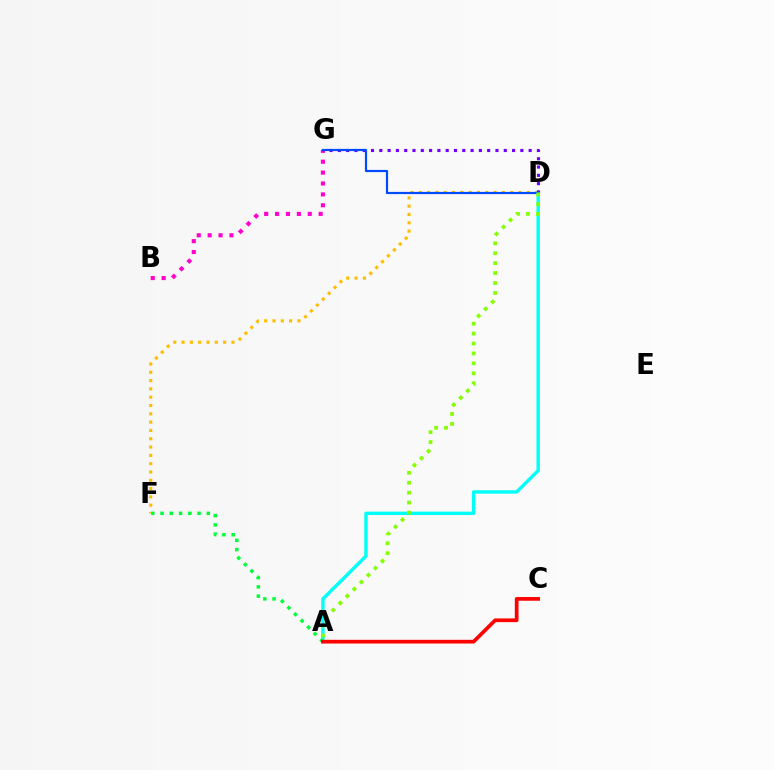{('D', 'F'): [{'color': '#ffbd00', 'line_style': 'dotted', 'thickness': 2.26}], ('B', 'G'): [{'color': '#ff00cf', 'line_style': 'dotted', 'thickness': 2.96}], ('A', 'D'): [{'color': '#00fff6', 'line_style': 'solid', 'thickness': 2.44}, {'color': '#84ff00', 'line_style': 'dotted', 'thickness': 2.7}], ('D', 'G'): [{'color': '#7200ff', 'line_style': 'dotted', 'thickness': 2.25}, {'color': '#004bff', 'line_style': 'solid', 'thickness': 1.58}], ('A', 'F'): [{'color': '#00ff39', 'line_style': 'dotted', 'thickness': 2.51}], ('A', 'C'): [{'color': '#ff0000', 'line_style': 'solid', 'thickness': 2.67}]}